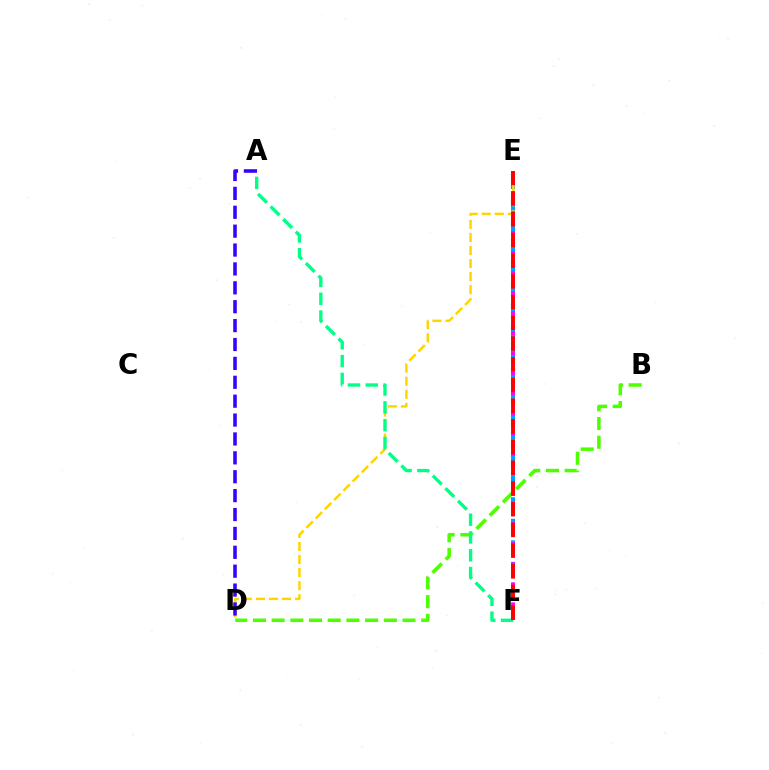{('E', 'F'): [{'color': '#009eff', 'line_style': 'dashed', 'thickness': 2.93}, {'color': '#ff00ed', 'line_style': 'dotted', 'thickness': 2.73}, {'color': '#ff0000', 'line_style': 'dashed', 'thickness': 2.81}], ('D', 'E'): [{'color': '#ffd500', 'line_style': 'dashed', 'thickness': 1.77}], ('B', 'D'): [{'color': '#4fff00', 'line_style': 'dashed', 'thickness': 2.54}], ('A', 'D'): [{'color': '#3700ff', 'line_style': 'dashed', 'thickness': 2.57}], ('A', 'F'): [{'color': '#00ff86', 'line_style': 'dashed', 'thickness': 2.42}]}